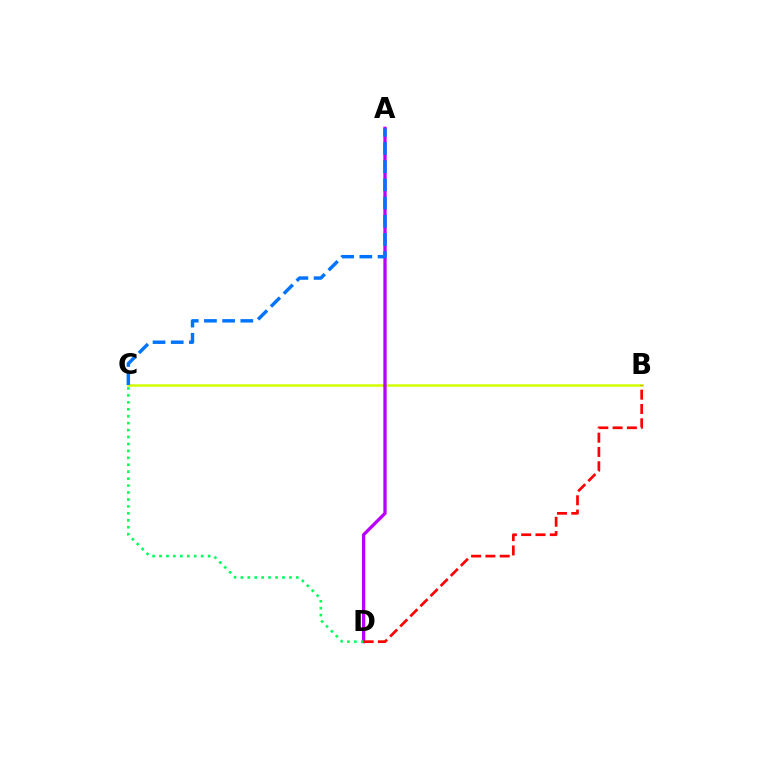{('B', 'C'): [{'color': '#d1ff00', 'line_style': 'solid', 'thickness': 1.81}], ('A', 'D'): [{'color': '#b900ff', 'line_style': 'solid', 'thickness': 2.37}], ('C', 'D'): [{'color': '#00ff5c', 'line_style': 'dotted', 'thickness': 1.88}], ('B', 'D'): [{'color': '#ff0000', 'line_style': 'dashed', 'thickness': 1.94}], ('A', 'C'): [{'color': '#0074ff', 'line_style': 'dashed', 'thickness': 2.47}]}